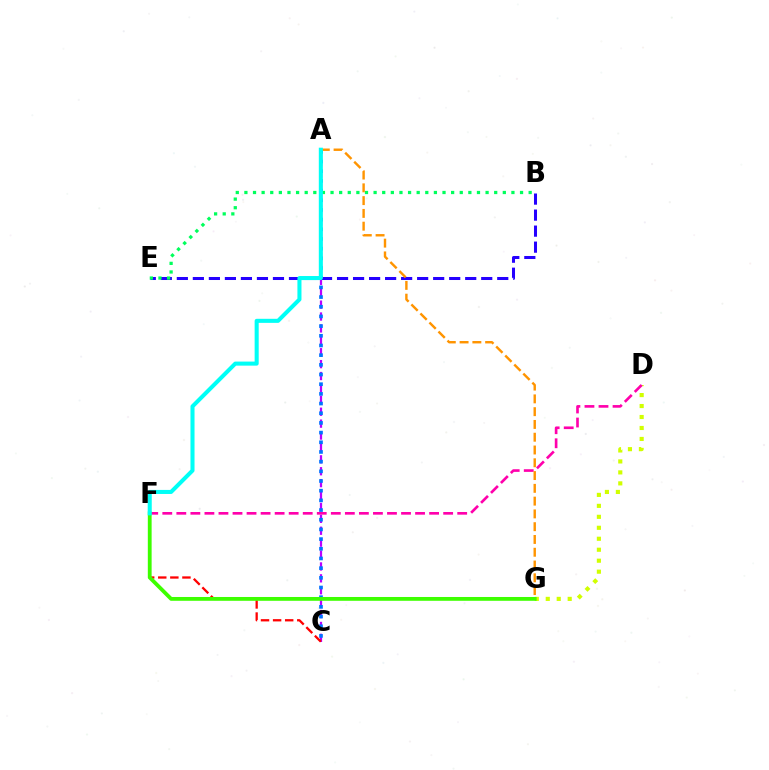{('A', 'C'): [{'color': '#b900ff', 'line_style': 'dashed', 'thickness': 1.62}, {'color': '#0074ff', 'line_style': 'dotted', 'thickness': 2.63}], ('D', 'G'): [{'color': '#d1ff00', 'line_style': 'dotted', 'thickness': 2.98}], ('C', 'F'): [{'color': '#ff0000', 'line_style': 'dashed', 'thickness': 1.64}], ('D', 'F'): [{'color': '#ff00ac', 'line_style': 'dashed', 'thickness': 1.91}], ('F', 'G'): [{'color': '#3dff00', 'line_style': 'solid', 'thickness': 2.74}], ('B', 'E'): [{'color': '#2500ff', 'line_style': 'dashed', 'thickness': 2.18}, {'color': '#00ff5c', 'line_style': 'dotted', 'thickness': 2.34}], ('A', 'G'): [{'color': '#ff9400', 'line_style': 'dashed', 'thickness': 1.74}], ('A', 'F'): [{'color': '#00fff6', 'line_style': 'solid', 'thickness': 2.92}]}